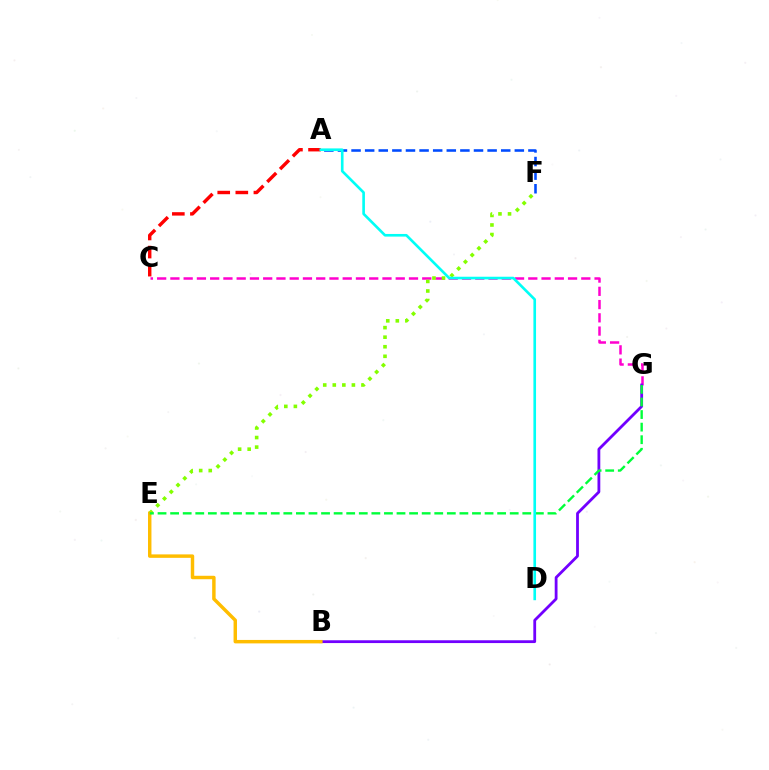{('C', 'G'): [{'color': '#ff00cf', 'line_style': 'dashed', 'thickness': 1.8}], ('B', 'G'): [{'color': '#7200ff', 'line_style': 'solid', 'thickness': 2.01}], ('E', 'F'): [{'color': '#84ff00', 'line_style': 'dotted', 'thickness': 2.6}], ('A', 'C'): [{'color': '#ff0000', 'line_style': 'dashed', 'thickness': 2.46}], ('B', 'E'): [{'color': '#ffbd00', 'line_style': 'solid', 'thickness': 2.48}], ('A', 'F'): [{'color': '#004bff', 'line_style': 'dashed', 'thickness': 1.85}], ('E', 'G'): [{'color': '#00ff39', 'line_style': 'dashed', 'thickness': 1.71}], ('A', 'D'): [{'color': '#00fff6', 'line_style': 'solid', 'thickness': 1.9}]}